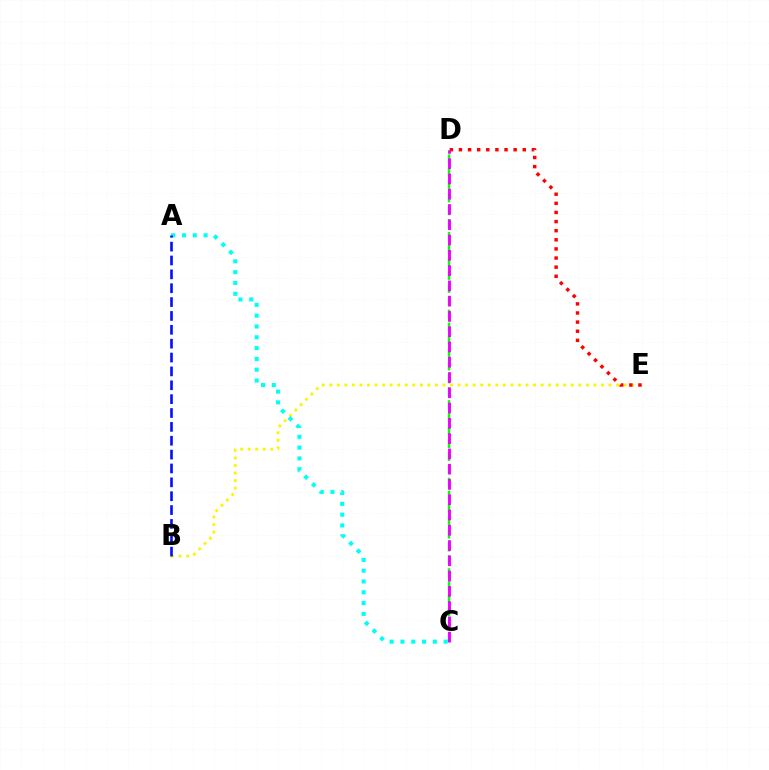{('B', 'E'): [{'color': '#fcf500', 'line_style': 'dotted', 'thickness': 2.05}], ('A', 'C'): [{'color': '#00fff6', 'line_style': 'dotted', 'thickness': 2.94}], ('D', 'E'): [{'color': '#ff0000', 'line_style': 'dotted', 'thickness': 2.48}], ('A', 'B'): [{'color': '#0010ff', 'line_style': 'dashed', 'thickness': 1.88}], ('C', 'D'): [{'color': '#08ff00', 'line_style': 'dashed', 'thickness': 1.76}, {'color': '#ee00ff', 'line_style': 'dashed', 'thickness': 2.07}]}